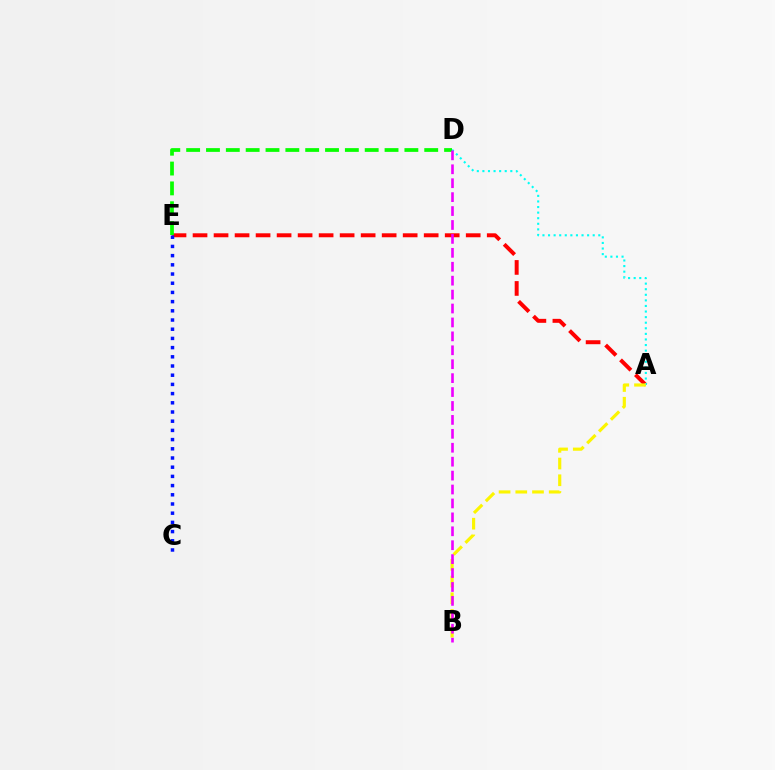{('A', 'E'): [{'color': '#ff0000', 'line_style': 'dashed', 'thickness': 2.85}], ('C', 'E'): [{'color': '#0010ff', 'line_style': 'dotted', 'thickness': 2.5}], ('A', 'D'): [{'color': '#00fff6', 'line_style': 'dotted', 'thickness': 1.52}], ('D', 'E'): [{'color': '#08ff00', 'line_style': 'dashed', 'thickness': 2.7}], ('A', 'B'): [{'color': '#fcf500', 'line_style': 'dashed', 'thickness': 2.27}], ('B', 'D'): [{'color': '#ee00ff', 'line_style': 'dashed', 'thickness': 1.89}]}